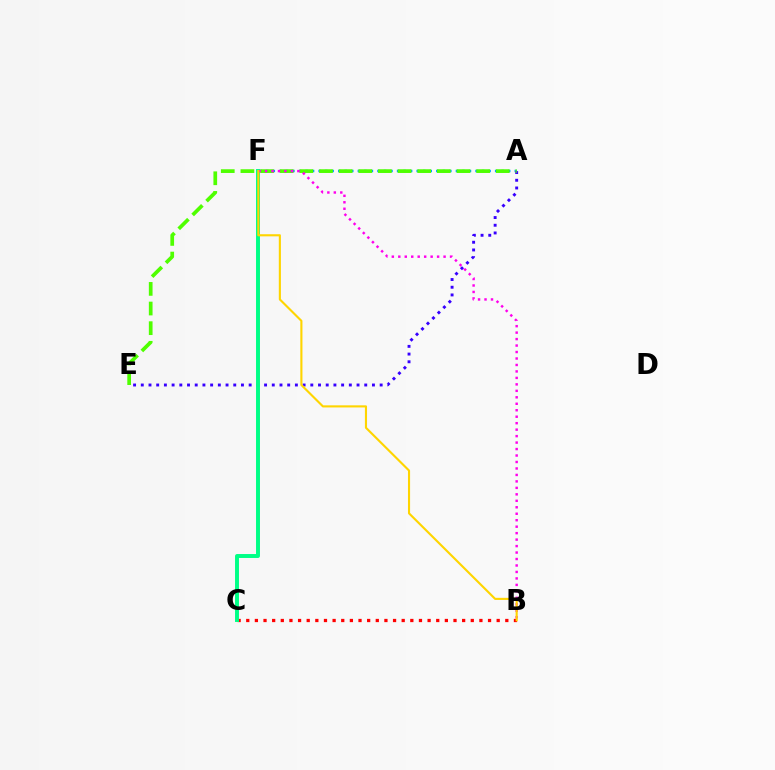{('A', 'F'): [{'color': '#009eff', 'line_style': 'dotted', 'thickness': 1.78}], ('A', 'E'): [{'color': '#3700ff', 'line_style': 'dotted', 'thickness': 2.09}, {'color': '#4fff00', 'line_style': 'dashed', 'thickness': 2.67}], ('B', 'C'): [{'color': '#ff0000', 'line_style': 'dotted', 'thickness': 2.35}], ('C', 'F'): [{'color': '#00ff86', 'line_style': 'solid', 'thickness': 2.83}], ('B', 'F'): [{'color': '#ff00ed', 'line_style': 'dotted', 'thickness': 1.76}, {'color': '#ffd500', 'line_style': 'solid', 'thickness': 1.53}]}